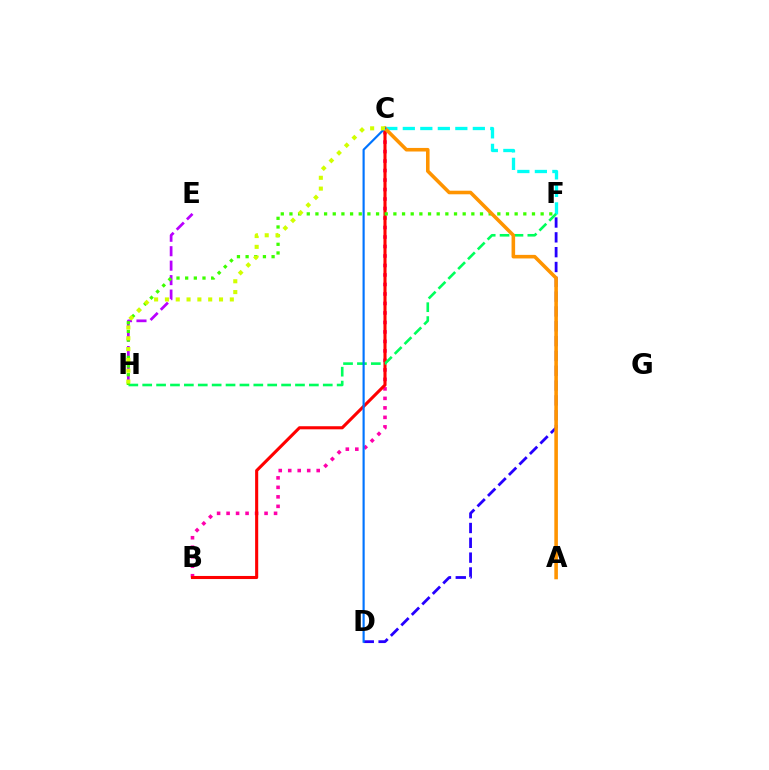{('E', 'H'): [{'color': '#b900ff', 'line_style': 'dashed', 'thickness': 1.96}], ('B', 'C'): [{'color': '#ff00ac', 'line_style': 'dotted', 'thickness': 2.58}, {'color': '#ff0000', 'line_style': 'solid', 'thickness': 2.22}], ('C', 'F'): [{'color': '#00fff6', 'line_style': 'dashed', 'thickness': 2.38}], ('D', 'F'): [{'color': '#2500ff', 'line_style': 'dashed', 'thickness': 2.01}], ('F', 'H'): [{'color': '#00ff5c', 'line_style': 'dashed', 'thickness': 1.89}, {'color': '#3dff00', 'line_style': 'dotted', 'thickness': 2.35}], ('A', 'C'): [{'color': '#ff9400', 'line_style': 'solid', 'thickness': 2.57}], ('C', 'D'): [{'color': '#0074ff', 'line_style': 'solid', 'thickness': 1.56}], ('C', 'H'): [{'color': '#d1ff00', 'line_style': 'dotted', 'thickness': 2.94}]}